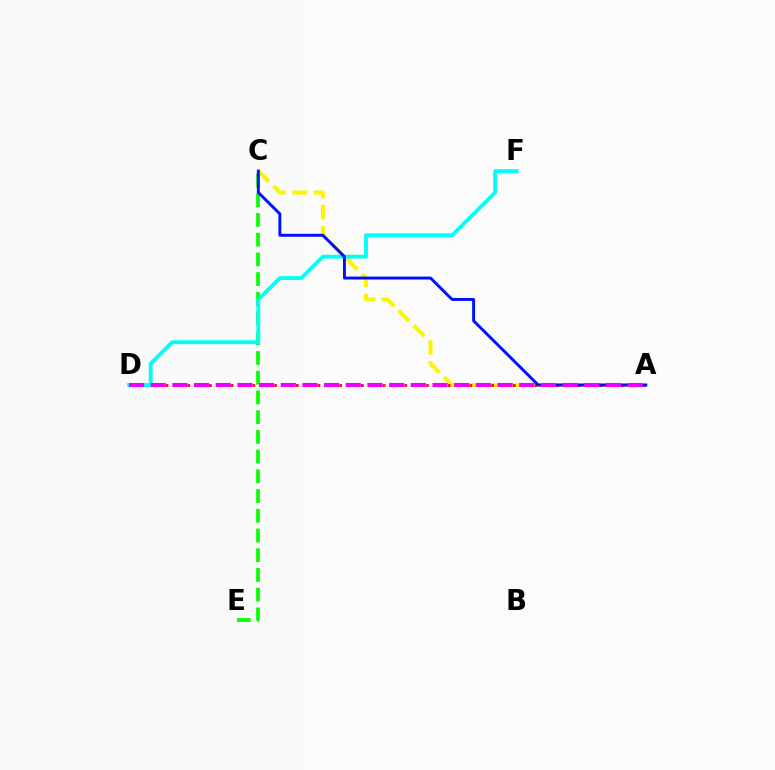{('C', 'E'): [{'color': '#08ff00', 'line_style': 'dashed', 'thickness': 2.68}], ('A', 'C'): [{'color': '#fcf500', 'line_style': 'dashed', 'thickness': 2.91}, {'color': '#0010ff', 'line_style': 'solid', 'thickness': 2.11}], ('A', 'D'): [{'color': '#ff0000', 'line_style': 'dotted', 'thickness': 1.97}, {'color': '#ee00ff', 'line_style': 'dashed', 'thickness': 2.94}], ('D', 'F'): [{'color': '#00fff6', 'line_style': 'solid', 'thickness': 2.77}]}